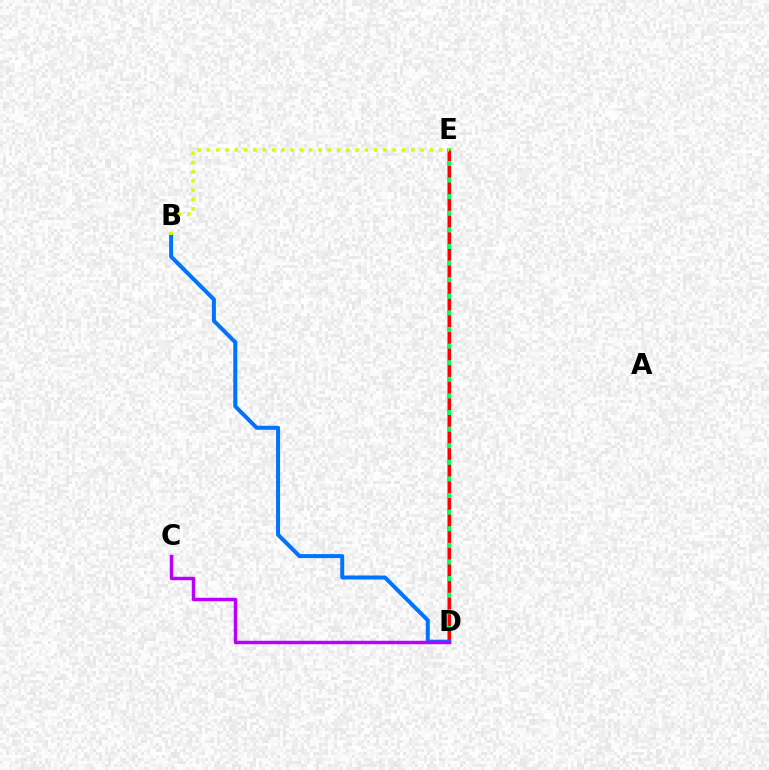{('D', 'E'): [{'color': '#00ff5c', 'line_style': 'solid', 'thickness': 2.79}, {'color': '#ff0000', 'line_style': 'dashed', 'thickness': 2.26}], ('B', 'D'): [{'color': '#0074ff', 'line_style': 'solid', 'thickness': 2.89}], ('B', 'E'): [{'color': '#d1ff00', 'line_style': 'dotted', 'thickness': 2.52}], ('C', 'D'): [{'color': '#b900ff', 'line_style': 'solid', 'thickness': 2.48}]}